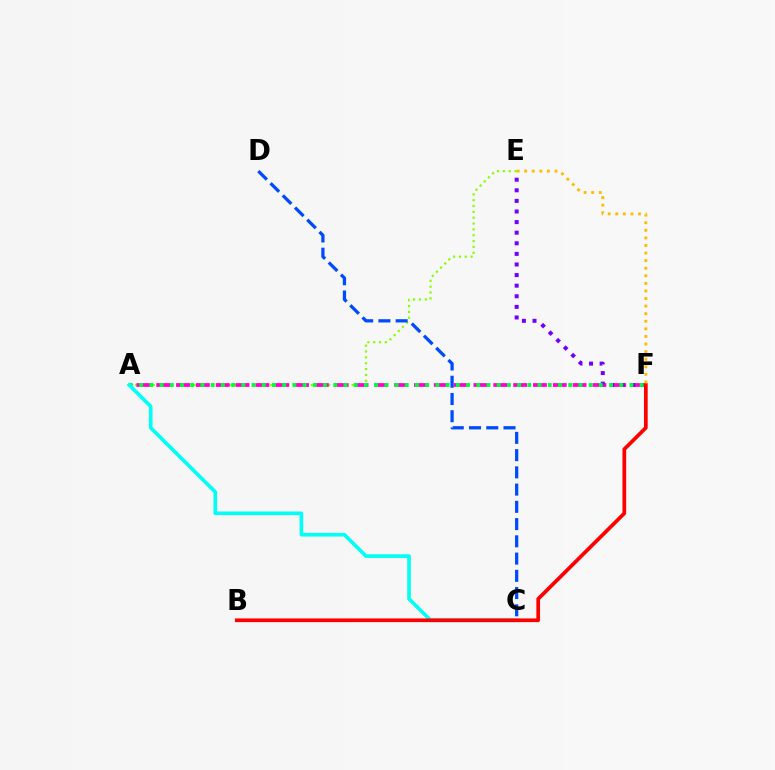{('A', 'E'): [{'color': '#84ff00', 'line_style': 'dotted', 'thickness': 1.59}], ('C', 'D'): [{'color': '#004bff', 'line_style': 'dashed', 'thickness': 2.34}], ('A', 'F'): [{'color': '#ff00cf', 'line_style': 'dashed', 'thickness': 2.69}, {'color': '#00ff39', 'line_style': 'dotted', 'thickness': 2.78}], ('E', 'F'): [{'color': '#7200ff', 'line_style': 'dotted', 'thickness': 2.88}, {'color': '#ffbd00', 'line_style': 'dotted', 'thickness': 2.06}], ('A', 'C'): [{'color': '#00fff6', 'line_style': 'solid', 'thickness': 2.62}], ('B', 'F'): [{'color': '#ff0000', 'line_style': 'solid', 'thickness': 2.67}]}